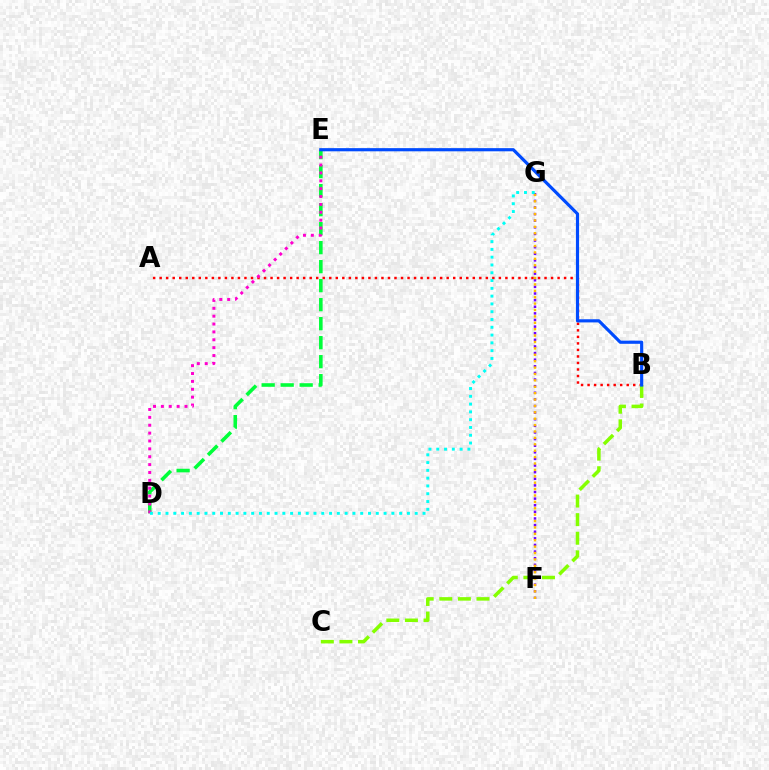{('F', 'G'): [{'color': '#7200ff', 'line_style': 'dotted', 'thickness': 1.8}, {'color': '#ffbd00', 'line_style': 'dotted', 'thickness': 1.74}], ('A', 'B'): [{'color': '#ff0000', 'line_style': 'dotted', 'thickness': 1.77}], ('B', 'C'): [{'color': '#84ff00', 'line_style': 'dashed', 'thickness': 2.53}], ('D', 'E'): [{'color': '#00ff39', 'line_style': 'dashed', 'thickness': 2.58}, {'color': '#ff00cf', 'line_style': 'dotted', 'thickness': 2.14}], ('B', 'E'): [{'color': '#004bff', 'line_style': 'solid', 'thickness': 2.28}], ('D', 'G'): [{'color': '#00fff6', 'line_style': 'dotted', 'thickness': 2.12}]}